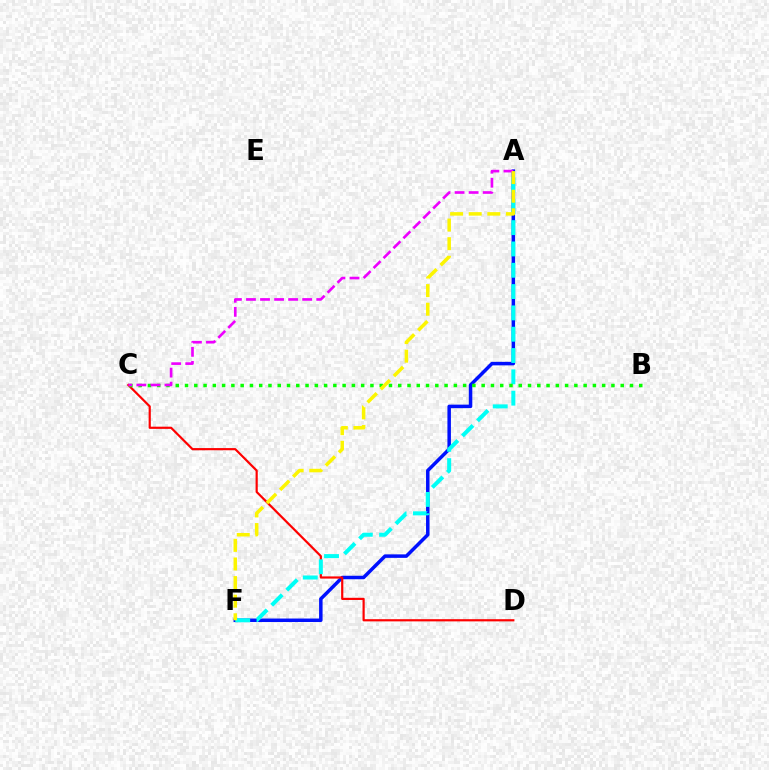{('A', 'F'): [{'color': '#0010ff', 'line_style': 'solid', 'thickness': 2.52}, {'color': '#00fff6', 'line_style': 'dashed', 'thickness': 2.9}, {'color': '#fcf500', 'line_style': 'dashed', 'thickness': 2.53}], ('C', 'D'): [{'color': '#ff0000', 'line_style': 'solid', 'thickness': 1.57}], ('B', 'C'): [{'color': '#08ff00', 'line_style': 'dotted', 'thickness': 2.52}], ('A', 'C'): [{'color': '#ee00ff', 'line_style': 'dashed', 'thickness': 1.91}]}